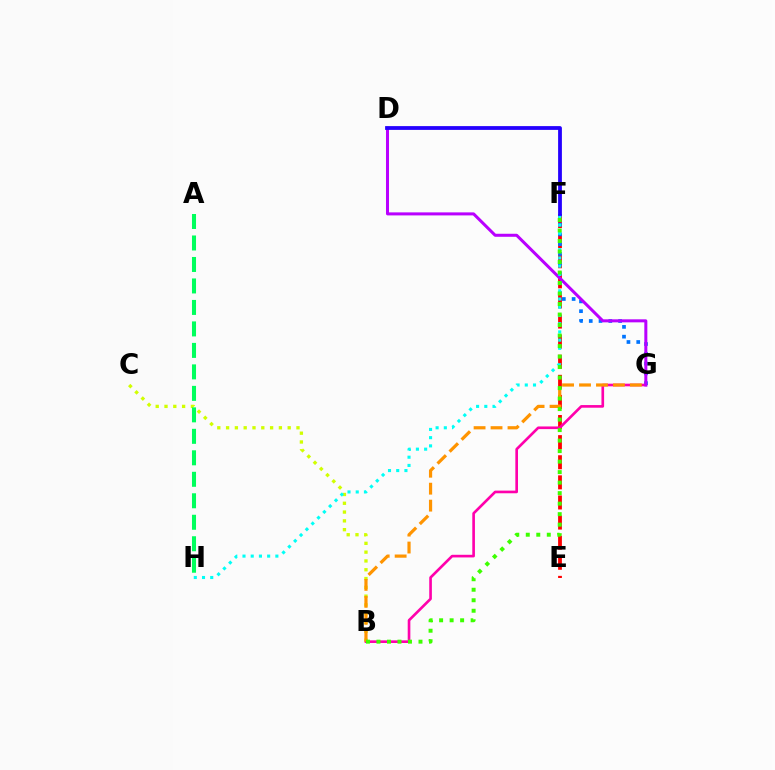{('E', 'F'): [{'color': '#ff0000', 'line_style': 'dashed', 'thickness': 2.73}], ('B', 'C'): [{'color': '#d1ff00', 'line_style': 'dotted', 'thickness': 2.39}], ('F', 'G'): [{'color': '#0074ff', 'line_style': 'dotted', 'thickness': 2.66}], ('B', 'G'): [{'color': '#ff00ac', 'line_style': 'solid', 'thickness': 1.91}, {'color': '#ff9400', 'line_style': 'dashed', 'thickness': 2.3}], ('D', 'G'): [{'color': '#b900ff', 'line_style': 'solid', 'thickness': 2.18}], ('F', 'H'): [{'color': '#00fff6', 'line_style': 'dotted', 'thickness': 2.23}], ('B', 'F'): [{'color': '#3dff00', 'line_style': 'dotted', 'thickness': 2.85}], ('A', 'H'): [{'color': '#00ff5c', 'line_style': 'dashed', 'thickness': 2.92}], ('D', 'F'): [{'color': '#2500ff', 'line_style': 'solid', 'thickness': 2.73}]}